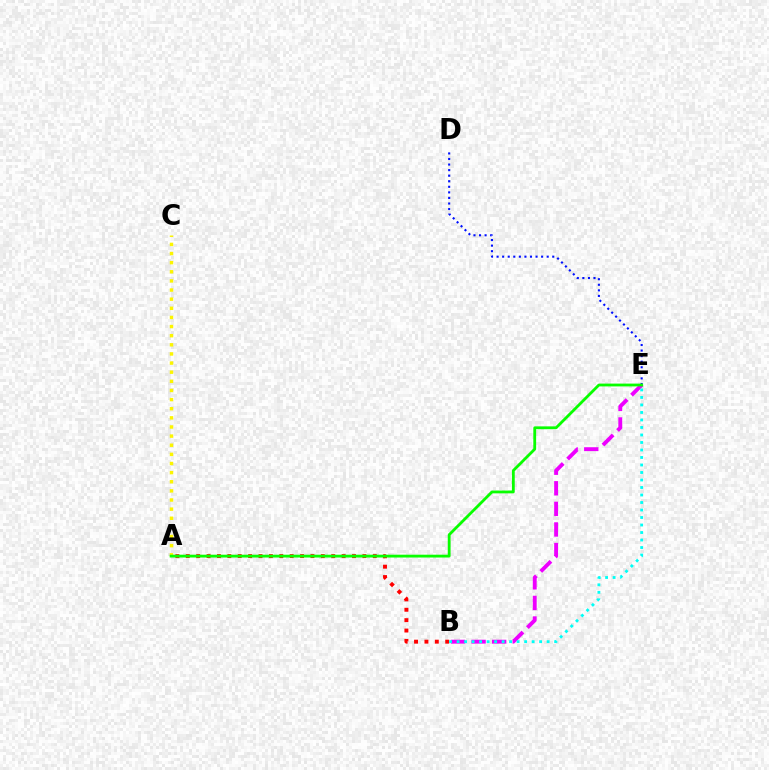{('D', 'E'): [{'color': '#0010ff', 'line_style': 'dotted', 'thickness': 1.51}], ('A', 'B'): [{'color': '#ff0000', 'line_style': 'dotted', 'thickness': 2.82}], ('A', 'C'): [{'color': '#fcf500', 'line_style': 'dotted', 'thickness': 2.48}], ('B', 'E'): [{'color': '#ee00ff', 'line_style': 'dashed', 'thickness': 2.8}, {'color': '#00fff6', 'line_style': 'dotted', 'thickness': 2.04}], ('A', 'E'): [{'color': '#08ff00', 'line_style': 'solid', 'thickness': 2.03}]}